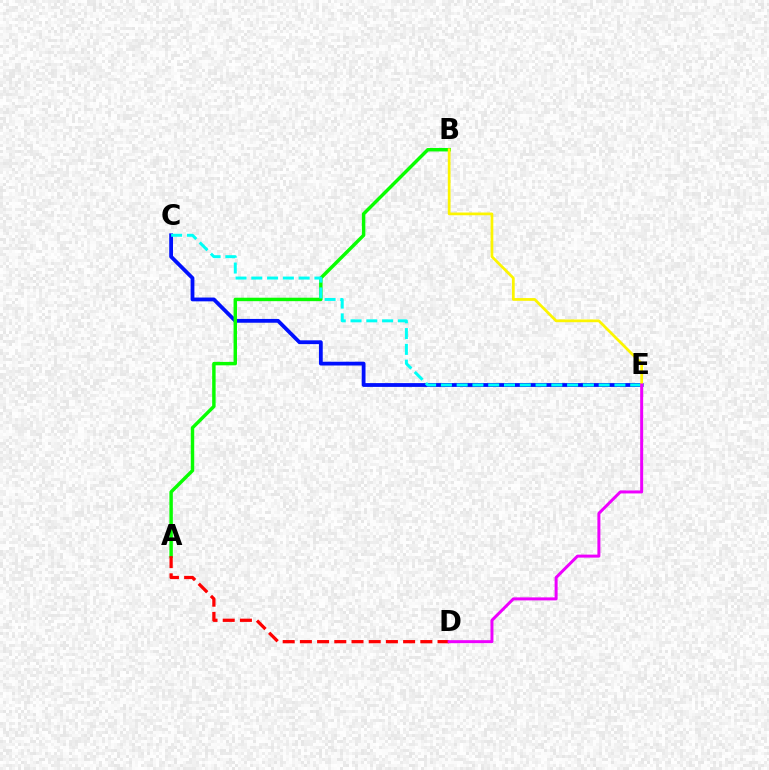{('C', 'E'): [{'color': '#0010ff', 'line_style': 'solid', 'thickness': 2.73}, {'color': '#00fff6', 'line_style': 'dashed', 'thickness': 2.14}], ('A', 'B'): [{'color': '#08ff00', 'line_style': 'solid', 'thickness': 2.48}], ('B', 'E'): [{'color': '#fcf500', 'line_style': 'solid', 'thickness': 1.97}], ('A', 'D'): [{'color': '#ff0000', 'line_style': 'dashed', 'thickness': 2.34}], ('D', 'E'): [{'color': '#ee00ff', 'line_style': 'solid', 'thickness': 2.16}]}